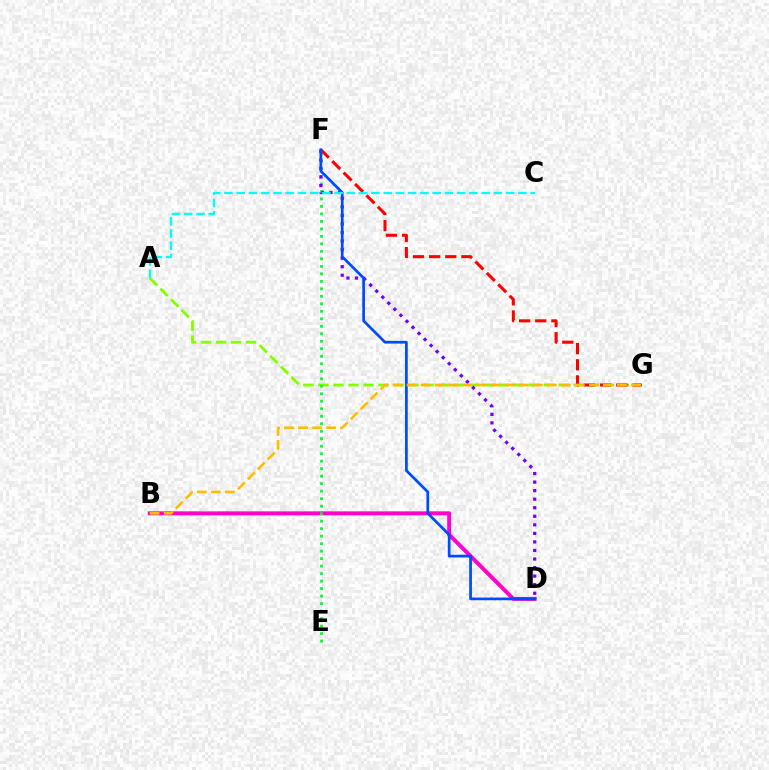{('B', 'D'): [{'color': '#ff00cf', 'line_style': 'solid', 'thickness': 2.84}], ('A', 'G'): [{'color': '#84ff00', 'line_style': 'dashed', 'thickness': 2.04}], ('E', 'F'): [{'color': '#00ff39', 'line_style': 'dotted', 'thickness': 2.04}], ('D', 'F'): [{'color': '#7200ff', 'line_style': 'dotted', 'thickness': 2.32}, {'color': '#004bff', 'line_style': 'solid', 'thickness': 1.96}], ('F', 'G'): [{'color': '#ff0000', 'line_style': 'dashed', 'thickness': 2.19}], ('A', 'C'): [{'color': '#00fff6', 'line_style': 'dashed', 'thickness': 1.66}], ('B', 'G'): [{'color': '#ffbd00', 'line_style': 'dashed', 'thickness': 1.91}]}